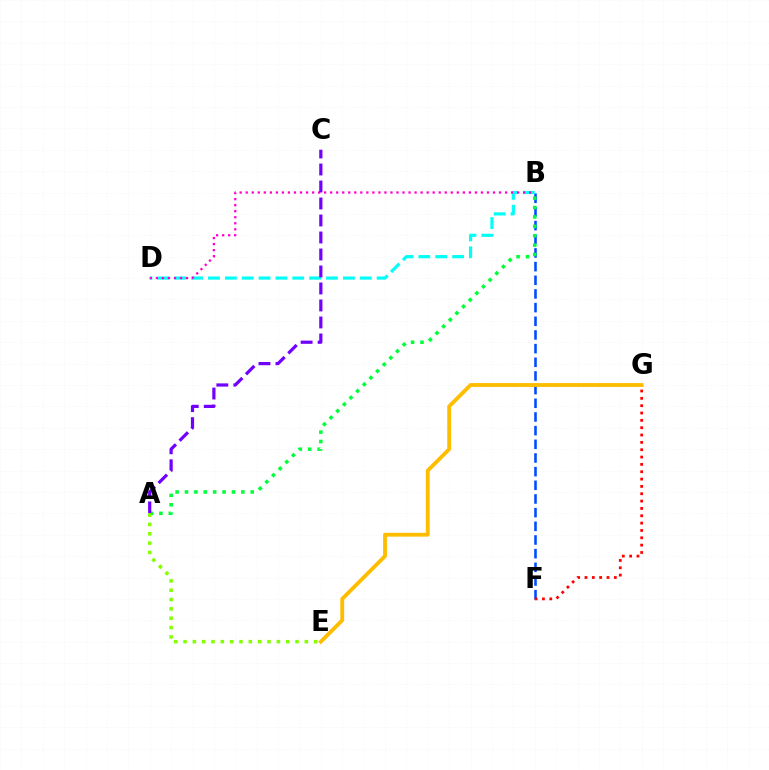{('B', 'F'): [{'color': '#004bff', 'line_style': 'dashed', 'thickness': 1.86}], ('B', 'D'): [{'color': '#00fff6', 'line_style': 'dashed', 'thickness': 2.29}, {'color': '#ff00cf', 'line_style': 'dotted', 'thickness': 1.64}], ('A', 'B'): [{'color': '#00ff39', 'line_style': 'dotted', 'thickness': 2.55}], ('E', 'G'): [{'color': '#ffbd00', 'line_style': 'solid', 'thickness': 2.76}], ('A', 'C'): [{'color': '#7200ff', 'line_style': 'dashed', 'thickness': 2.31}], ('A', 'E'): [{'color': '#84ff00', 'line_style': 'dotted', 'thickness': 2.54}], ('F', 'G'): [{'color': '#ff0000', 'line_style': 'dotted', 'thickness': 1.99}]}